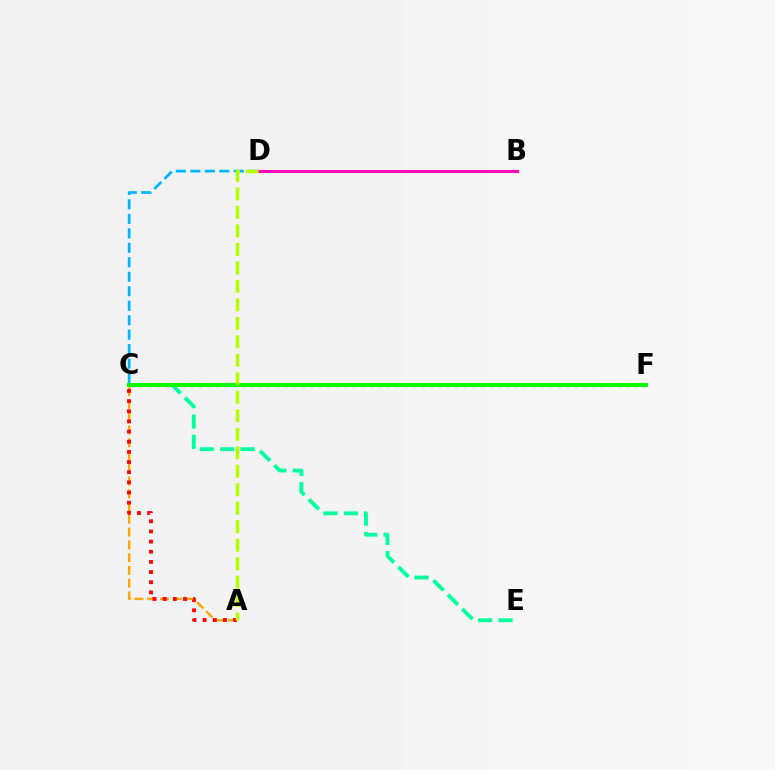{('C', 'D'): [{'color': '#00b5ff', 'line_style': 'dashed', 'thickness': 1.97}], ('C', 'E'): [{'color': '#00ff9d', 'line_style': 'dashed', 'thickness': 2.76}], ('A', 'C'): [{'color': '#ffa500', 'line_style': 'dashed', 'thickness': 1.73}, {'color': '#ff0000', 'line_style': 'dotted', 'thickness': 2.76}], ('C', 'F'): [{'color': '#9b00ff', 'line_style': 'dotted', 'thickness': 2.32}, {'color': '#0010ff', 'line_style': 'dashed', 'thickness': 2.65}, {'color': '#08ff00', 'line_style': 'solid', 'thickness': 2.87}], ('B', 'D'): [{'color': '#ff00bd', 'line_style': 'solid', 'thickness': 2.21}], ('A', 'D'): [{'color': '#b3ff00', 'line_style': 'dashed', 'thickness': 2.51}]}